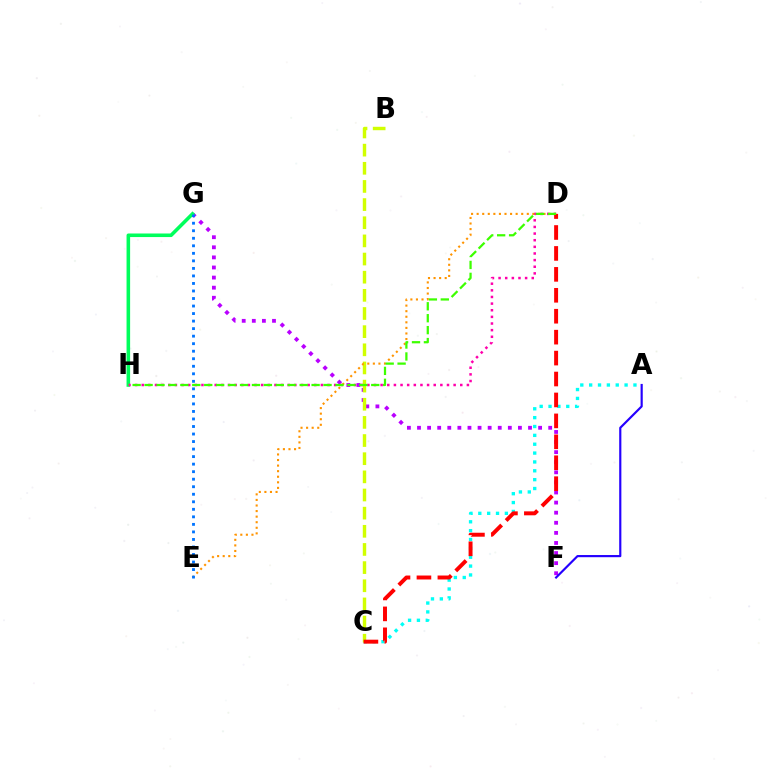{('F', 'G'): [{'color': '#b900ff', 'line_style': 'dotted', 'thickness': 2.74}], ('A', 'C'): [{'color': '#00fff6', 'line_style': 'dotted', 'thickness': 2.41}], ('B', 'C'): [{'color': '#d1ff00', 'line_style': 'dashed', 'thickness': 2.47}], ('G', 'H'): [{'color': '#00ff5c', 'line_style': 'solid', 'thickness': 2.57}], ('D', 'H'): [{'color': '#ff00ac', 'line_style': 'dotted', 'thickness': 1.8}, {'color': '#3dff00', 'line_style': 'dashed', 'thickness': 1.62}], ('D', 'E'): [{'color': '#ff9400', 'line_style': 'dotted', 'thickness': 1.51}], ('A', 'F'): [{'color': '#2500ff', 'line_style': 'solid', 'thickness': 1.56}], ('E', 'G'): [{'color': '#0074ff', 'line_style': 'dotted', 'thickness': 2.05}], ('C', 'D'): [{'color': '#ff0000', 'line_style': 'dashed', 'thickness': 2.84}]}